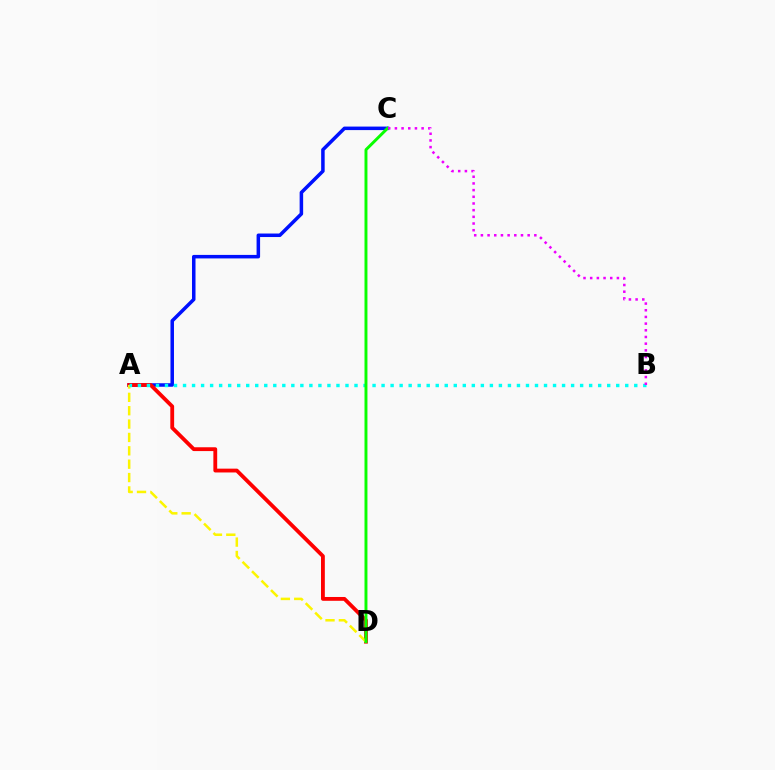{('A', 'C'): [{'color': '#0010ff', 'line_style': 'solid', 'thickness': 2.53}], ('A', 'D'): [{'color': '#ff0000', 'line_style': 'solid', 'thickness': 2.75}, {'color': '#fcf500', 'line_style': 'dashed', 'thickness': 1.82}], ('A', 'B'): [{'color': '#00fff6', 'line_style': 'dotted', 'thickness': 2.45}], ('C', 'D'): [{'color': '#08ff00', 'line_style': 'solid', 'thickness': 2.11}], ('B', 'C'): [{'color': '#ee00ff', 'line_style': 'dotted', 'thickness': 1.82}]}